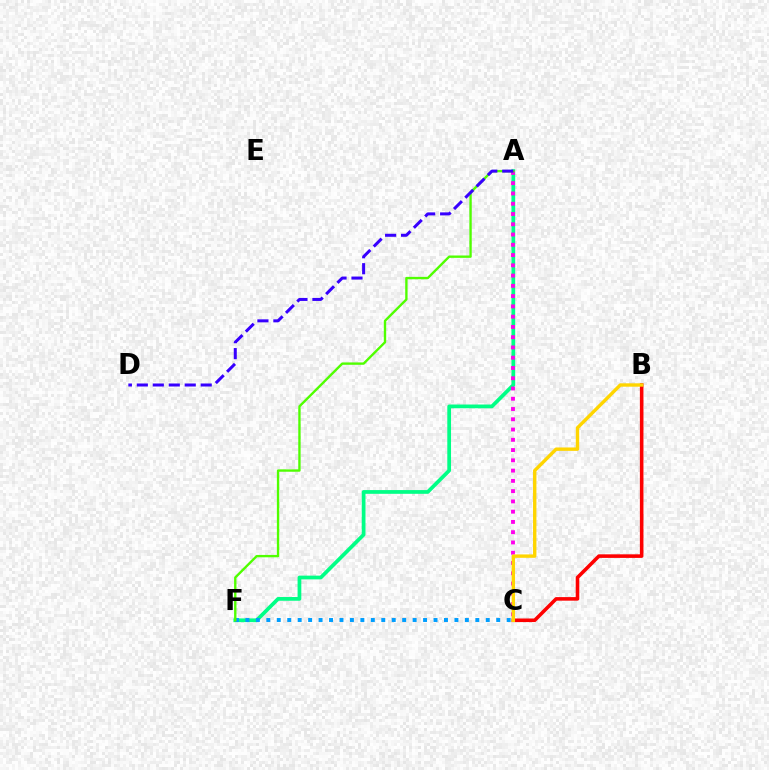{('A', 'F'): [{'color': '#00ff86', 'line_style': 'solid', 'thickness': 2.69}, {'color': '#4fff00', 'line_style': 'solid', 'thickness': 1.7}], ('A', 'C'): [{'color': '#ff00ed', 'line_style': 'dotted', 'thickness': 2.79}], ('B', 'C'): [{'color': '#ff0000', 'line_style': 'solid', 'thickness': 2.57}, {'color': '#ffd500', 'line_style': 'solid', 'thickness': 2.44}], ('C', 'F'): [{'color': '#009eff', 'line_style': 'dotted', 'thickness': 2.84}], ('A', 'D'): [{'color': '#3700ff', 'line_style': 'dashed', 'thickness': 2.17}]}